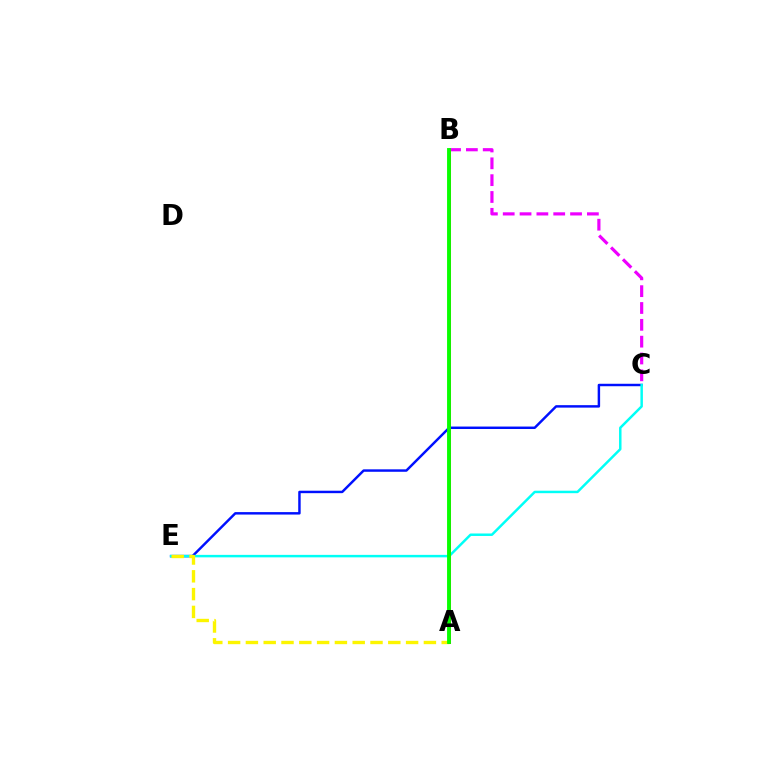{('C', 'E'): [{'color': '#0010ff', 'line_style': 'solid', 'thickness': 1.77}, {'color': '#00fff6', 'line_style': 'solid', 'thickness': 1.78}], ('B', 'C'): [{'color': '#ee00ff', 'line_style': 'dashed', 'thickness': 2.29}], ('A', 'E'): [{'color': '#fcf500', 'line_style': 'dashed', 'thickness': 2.42}], ('A', 'B'): [{'color': '#ff0000', 'line_style': 'solid', 'thickness': 2.16}, {'color': '#08ff00', 'line_style': 'solid', 'thickness': 2.78}]}